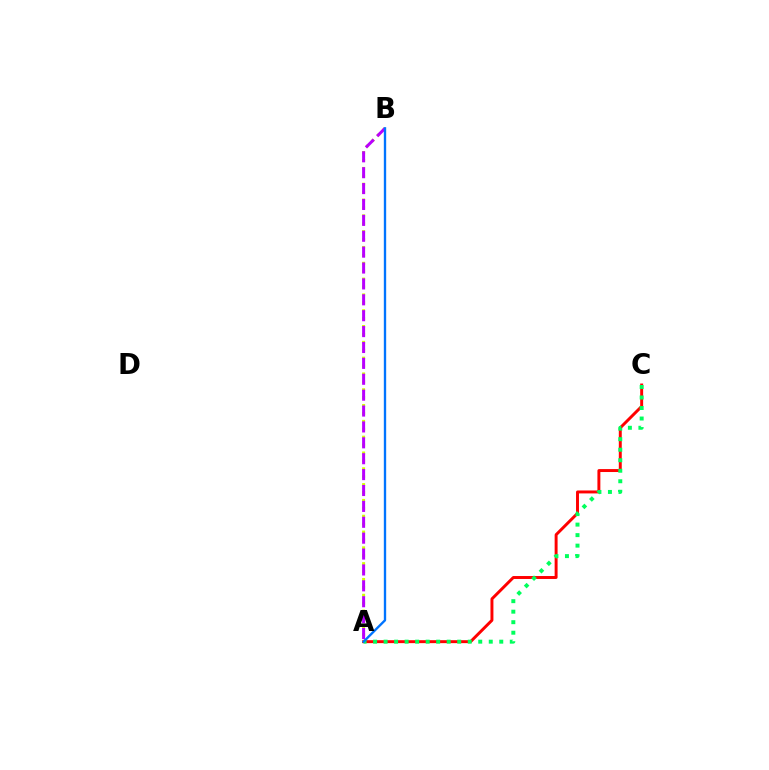{('A', 'C'): [{'color': '#ff0000', 'line_style': 'solid', 'thickness': 2.12}, {'color': '#00ff5c', 'line_style': 'dotted', 'thickness': 2.86}], ('A', 'B'): [{'color': '#d1ff00', 'line_style': 'dotted', 'thickness': 2.15}, {'color': '#b900ff', 'line_style': 'dashed', 'thickness': 2.16}, {'color': '#0074ff', 'line_style': 'solid', 'thickness': 1.69}]}